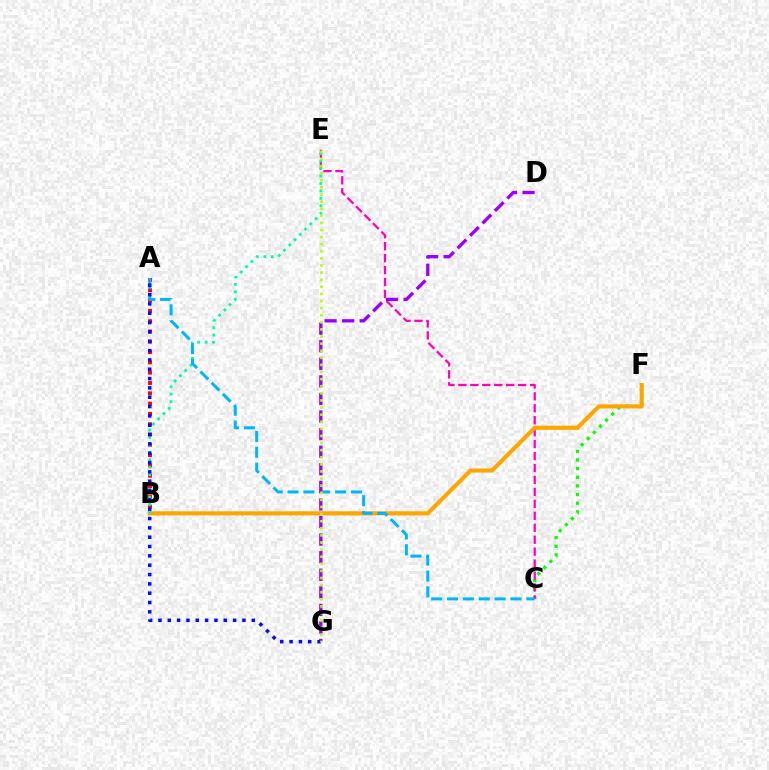{('C', 'F'): [{'color': '#08ff00', 'line_style': 'dotted', 'thickness': 2.35}], ('C', 'E'): [{'color': '#ff00bd', 'line_style': 'dashed', 'thickness': 1.62}], ('B', 'F'): [{'color': '#ffa500', 'line_style': 'solid', 'thickness': 2.96}], ('A', 'B'): [{'color': '#ff0000', 'line_style': 'dotted', 'thickness': 2.8}], ('B', 'E'): [{'color': '#00ff9d', 'line_style': 'dotted', 'thickness': 2.02}], ('A', 'C'): [{'color': '#00b5ff', 'line_style': 'dashed', 'thickness': 2.16}], ('D', 'G'): [{'color': '#9b00ff', 'line_style': 'dashed', 'thickness': 2.39}], ('A', 'G'): [{'color': '#0010ff', 'line_style': 'dotted', 'thickness': 2.54}], ('E', 'G'): [{'color': '#b3ff00', 'line_style': 'dotted', 'thickness': 1.93}]}